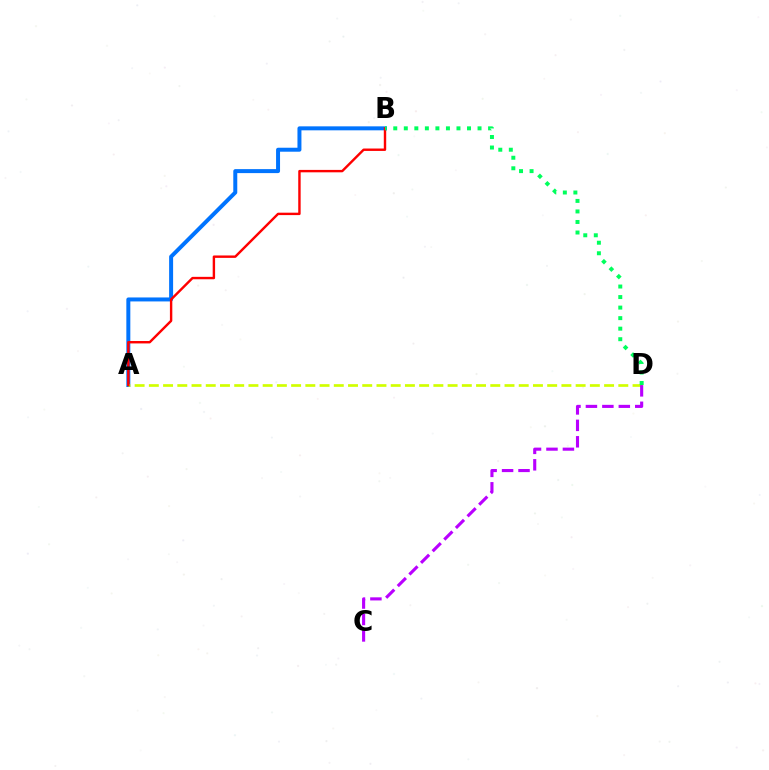{('A', 'B'): [{'color': '#0074ff', 'line_style': 'solid', 'thickness': 2.86}, {'color': '#ff0000', 'line_style': 'solid', 'thickness': 1.74}], ('A', 'D'): [{'color': '#d1ff00', 'line_style': 'dashed', 'thickness': 1.93}], ('C', 'D'): [{'color': '#b900ff', 'line_style': 'dashed', 'thickness': 2.23}], ('B', 'D'): [{'color': '#00ff5c', 'line_style': 'dotted', 'thickness': 2.86}]}